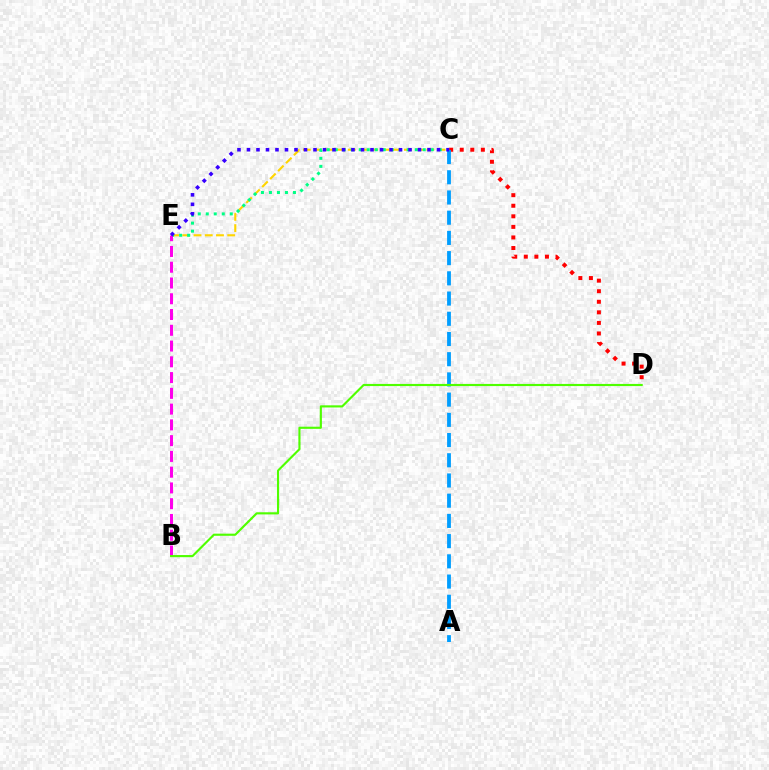{('C', 'E'): [{'color': '#ffd500', 'line_style': 'dashed', 'thickness': 1.53}, {'color': '#00ff86', 'line_style': 'dotted', 'thickness': 2.17}, {'color': '#3700ff', 'line_style': 'dotted', 'thickness': 2.58}], ('B', 'E'): [{'color': '#ff00ed', 'line_style': 'dashed', 'thickness': 2.14}], ('C', 'D'): [{'color': '#ff0000', 'line_style': 'dotted', 'thickness': 2.87}], ('A', 'C'): [{'color': '#009eff', 'line_style': 'dashed', 'thickness': 2.75}], ('B', 'D'): [{'color': '#4fff00', 'line_style': 'solid', 'thickness': 1.54}]}